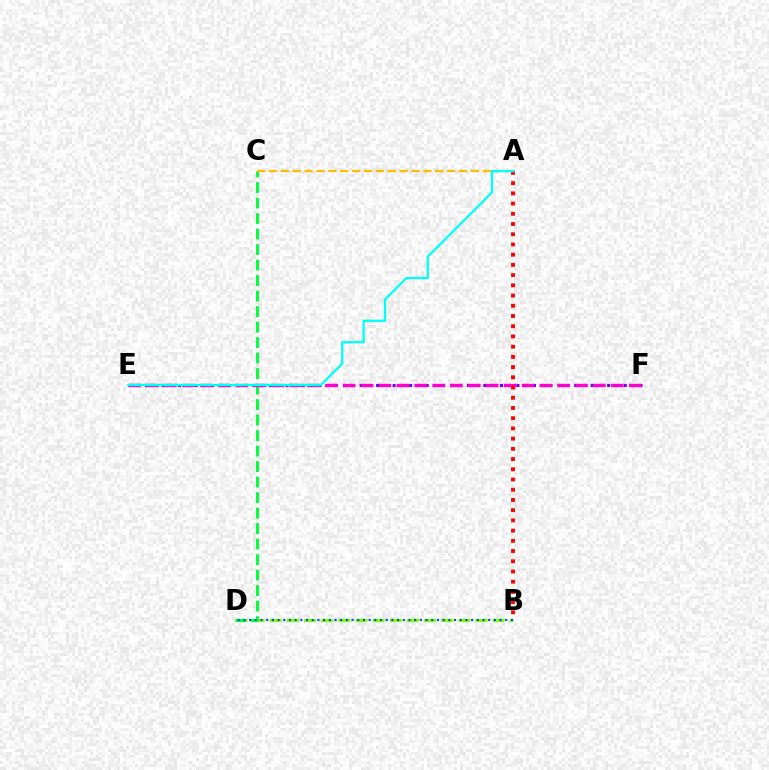{('E', 'F'): [{'color': '#7200ff', 'line_style': 'dotted', 'thickness': 2.24}, {'color': '#ff00cf', 'line_style': 'dashed', 'thickness': 2.43}], ('B', 'D'): [{'color': '#84ff00', 'line_style': 'dashed', 'thickness': 2.33}, {'color': '#004bff', 'line_style': 'dotted', 'thickness': 1.55}], ('C', 'D'): [{'color': '#00ff39', 'line_style': 'dashed', 'thickness': 2.11}], ('A', 'C'): [{'color': '#ffbd00', 'line_style': 'dashed', 'thickness': 1.61}], ('A', 'B'): [{'color': '#ff0000', 'line_style': 'dotted', 'thickness': 2.78}], ('A', 'E'): [{'color': '#00fff6', 'line_style': 'solid', 'thickness': 1.64}]}